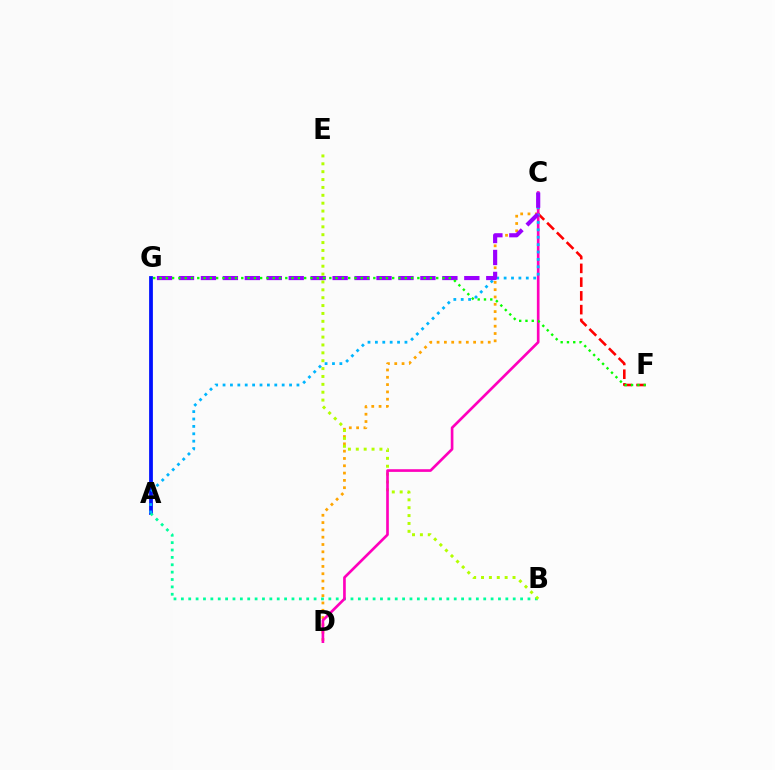{('A', 'G'): [{'color': '#0010ff', 'line_style': 'solid', 'thickness': 2.72}], ('C', 'D'): [{'color': '#ffa500', 'line_style': 'dotted', 'thickness': 1.99}, {'color': '#ff00bd', 'line_style': 'solid', 'thickness': 1.92}], ('A', 'B'): [{'color': '#00ff9d', 'line_style': 'dotted', 'thickness': 2.0}], ('B', 'E'): [{'color': '#b3ff00', 'line_style': 'dotted', 'thickness': 2.14}], ('C', 'F'): [{'color': '#ff0000', 'line_style': 'dashed', 'thickness': 1.87}], ('A', 'C'): [{'color': '#00b5ff', 'line_style': 'dotted', 'thickness': 2.01}], ('C', 'G'): [{'color': '#9b00ff', 'line_style': 'dashed', 'thickness': 2.98}], ('F', 'G'): [{'color': '#08ff00', 'line_style': 'dotted', 'thickness': 1.71}]}